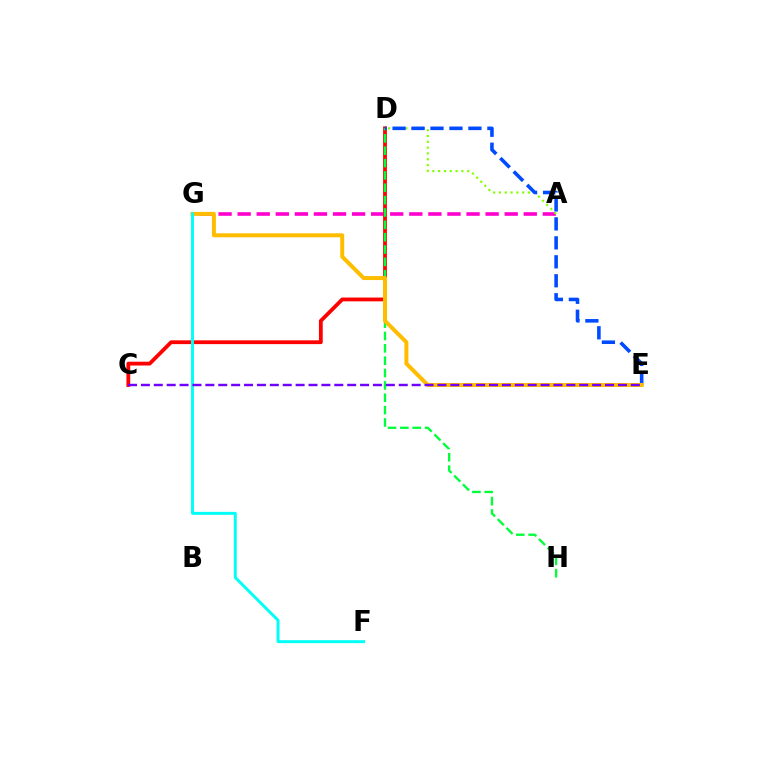{('A', 'G'): [{'color': '#ff00cf', 'line_style': 'dashed', 'thickness': 2.59}], ('A', 'D'): [{'color': '#84ff00', 'line_style': 'dotted', 'thickness': 1.58}], ('C', 'D'): [{'color': '#ff0000', 'line_style': 'solid', 'thickness': 2.73}], ('D', 'H'): [{'color': '#00ff39', 'line_style': 'dashed', 'thickness': 1.68}], ('D', 'E'): [{'color': '#004bff', 'line_style': 'dashed', 'thickness': 2.58}], ('E', 'G'): [{'color': '#ffbd00', 'line_style': 'solid', 'thickness': 2.88}], ('F', 'G'): [{'color': '#00fff6', 'line_style': 'solid', 'thickness': 2.12}], ('C', 'E'): [{'color': '#7200ff', 'line_style': 'dashed', 'thickness': 1.75}]}